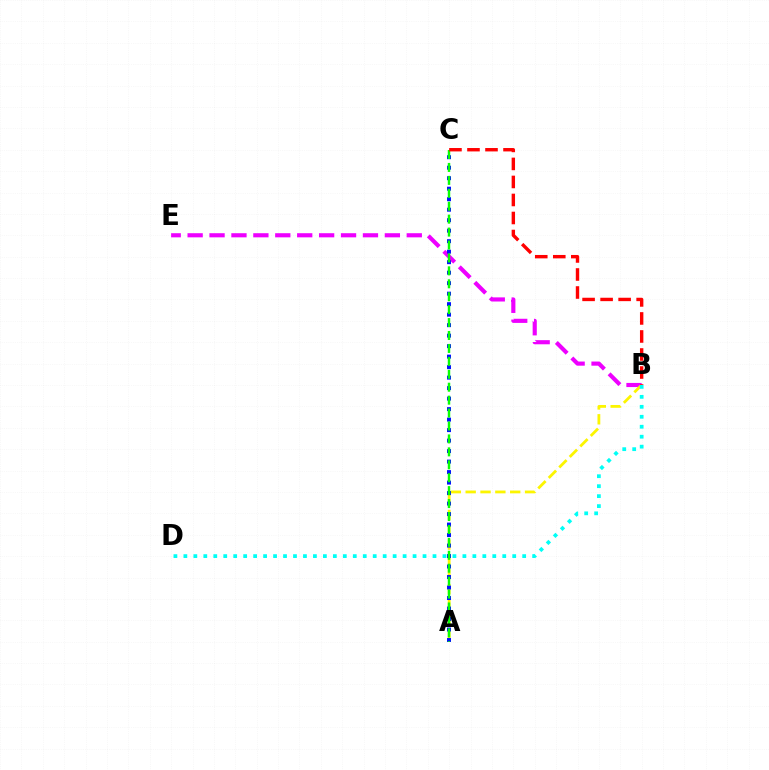{('B', 'E'): [{'color': '#ee00ff', 'line_style': 'dashed', 'thickness': 2.98}], ('A', 'B'): [{'color': '#fcf500', 'line_style': 'dashed', 'thickness': 2.02}], ('A', 'C'): [{'color': '#0010ff', 'line_style': 'dotted', 'thickness': 2.85}, {'color': '#08ff00', 'line_style': 'dashed', 'thickness': 1.76}], ('B', 'C'): [{'color': '#ff0000', 'line_style': 'dashed', 'thickness': 2.45}], ('B', 'D'): [{'color': '#00fff6', 'line_style': 'dotted', 'thickness': 2.71}]}